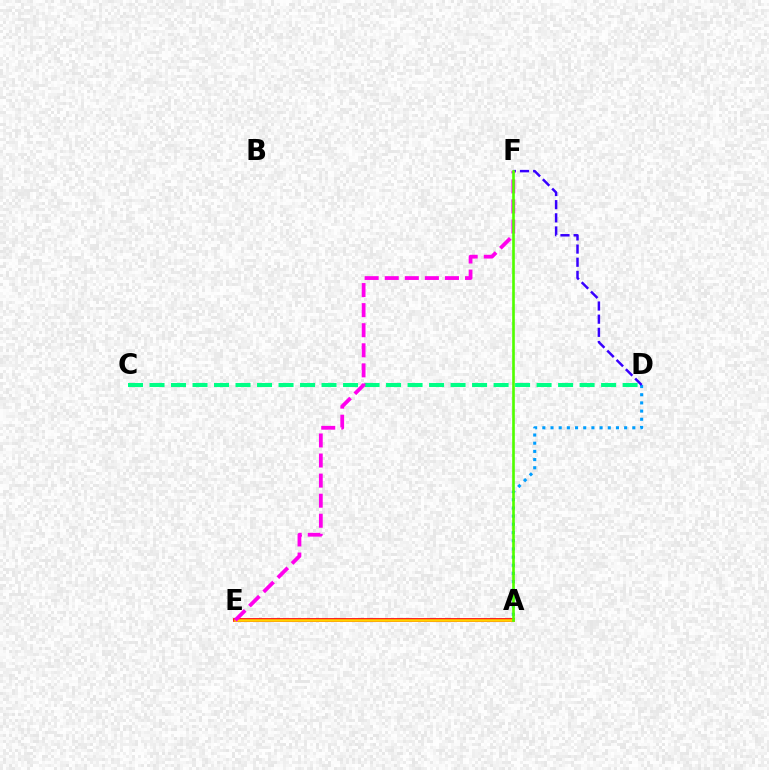{('A', 'D'): [{'color': '#009eff', 'line_style': 'dotted', 'thickness': 2.22}], ('C', 'D'): [{'color': '#00ff86', 'line_style': 'dashed', 'thickness': 2.92}], ('A', 'E'): [{'color': '#ff0000', 'line_style': 'solid', 'thickness': 2.66}, {'color': '#ffd500', 'line_style': 'solid', 'thickness': 1.84}], ('D', 'F'): [{'color': '#3700ff', 'line_style': 'dashed', 'thickness': 1.79}], ('E', 'F'): [{'color': '#ff00ed', 'line_style': 'dashed', 'thickness': 2.73}], ('A', 'F'): [{'color': '#4fff00', 'line_style': 'solid', 'thickness': 1.9}]}